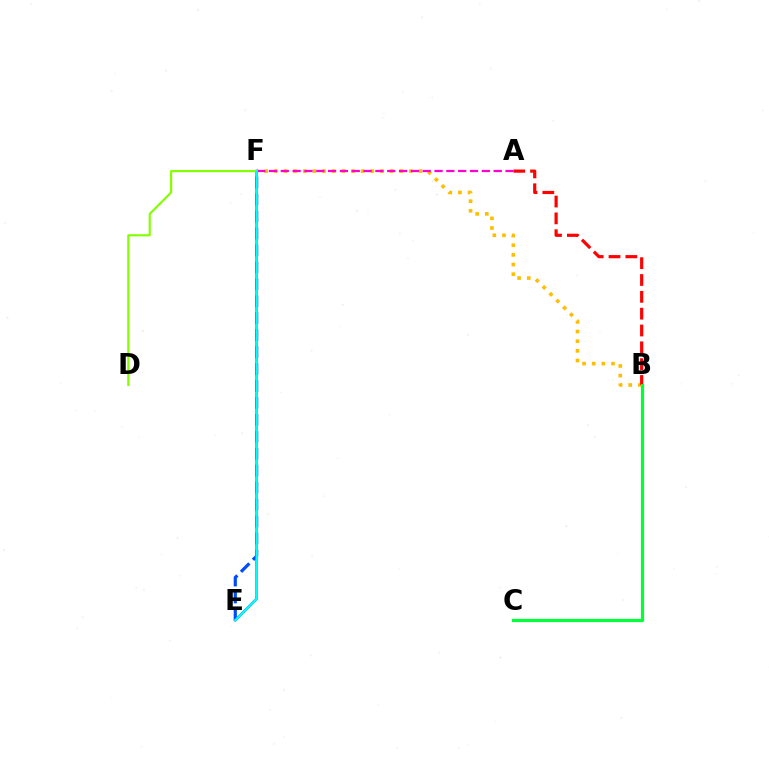{('B', 'F'): [{'color': '#ffbd00', 'line_style': 'dotted', 'thickness': 2.62}], ('E', 'F'): [{'color': '#004bff', 'line_style': 'dashed', 'thickness': 2.3}, {'color': '#7200ff', 'line_style': 'solid', 'thickness': 1.8}, {'color': '#00fff6', 'line_style': 'solid', 'thickness': 1.74}], ('A', 'B'): [{'color': '#ff0000', 'line_style': 'dashed', 'thickness': 2.29}], ('D', 'F'): [{'color': '#84ff00', 'line_style': 'solid', 'thickness': 1.57}], ('A', 'F'): [{'color': '#ff00cf', 'line_style': 'dashed', 'thickness': 1.61}], ('B', 'C'): [{'color': '#00ff39', 'line_style': 'solid', 'thickness': 2.29}]}